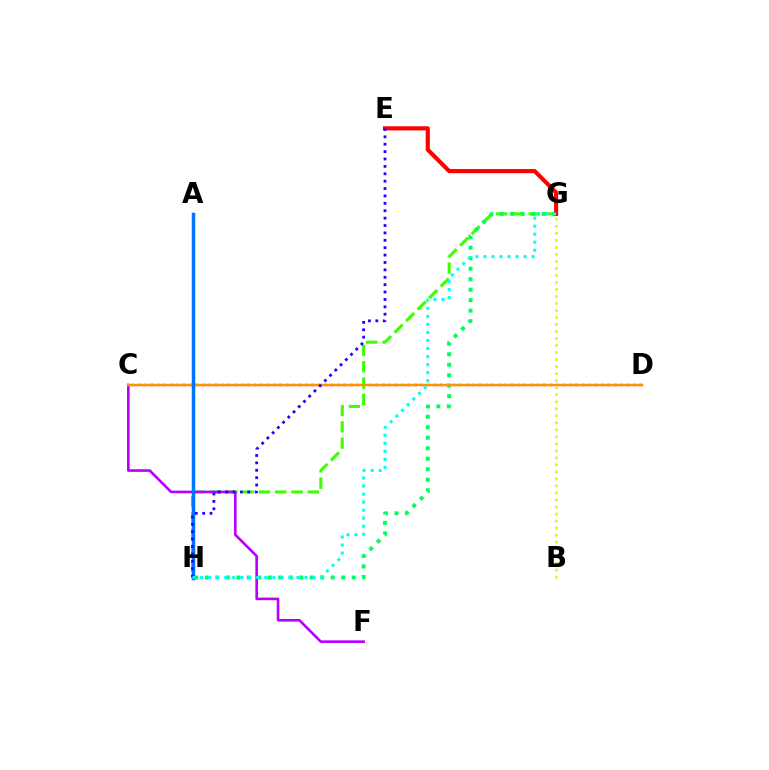{('C', 'D'): [{'color': '#ff00ac', 'line_style': 'dotted', 'thickness': 1.75}, {'color': '#ff9400', 'line_style': 'solid', 'thickness': 1.77}], ('G', 'H'): [{'color': '#3dff00', 'line_style': 'dashed', 'thickness': 2.21}, {'color': '#00ff5c', 'line_style': 'dotted', 'thickness': 2.85}, {'color': '#00fff6', 'line_style': 'dotted', 'thickness': 2.18}], ('E', 'G'): [{'color': '#ff0000', 'line_style': 'solid', 'thickness': 2.97}], ('C', 'F'): [{'color': '#b900ff', 'line_style': 'solid', 'thickness': 1.9}], ('A', 'H'): [{'color': '#0074ff', 'line_style': 'solid', 'thickness': 2.52}], ('E', 'H'): [{'color': '#2500ff', 'line_style': 'dotted', 'thickness': 2.01}], ('B', 'G'): [{'color': '#d1ff00', 'line_style': 'dotted', 'thickness': 1.91}]}